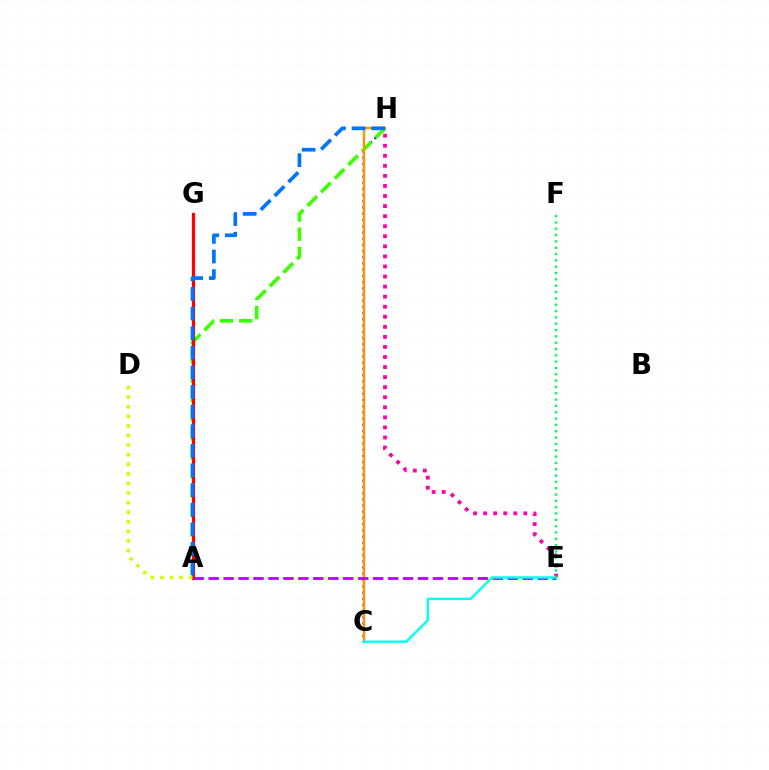{('E', 'H'): [{'color': '#ff00ac', 'line_style': 'dotted', 'thickness': 2.73}], ('C', 'H'): [{'color': '#2500ff', 'line_style': 'dotted', 'thickness': 1.69}, {'color': '#ff9400', 'line_style': 'solid', 'thickness': 1.76}], ('A', 'H'): [{'color': '#3dff00', 'line_style': 'dashed', 'thickness': 2.61}, {'color': '#0074ff', 'line_style': 'dashed', 'thickness': 2.66}], ('A', 'G'): [{'color': '#ff0000', 'line_style': 'solid', 'thickness': 2.33}], ('A', 'E'): [{'color': '#b900ff', 'line_style': 'dashed', 'thickness': 2.03}], ('C', 'E'): [{'color': '#00fff6', 'line_style': 'solid', 'thickness': 1.72}], ('A', 'D'): [{'color': '#d1ff00', 'line_style': 'dotted', 'thickness': 2.61}], ('E', 'F'): [{'color': '#00ff5c', 'line_style': 'dotted', 'thickness': 1.72}]}